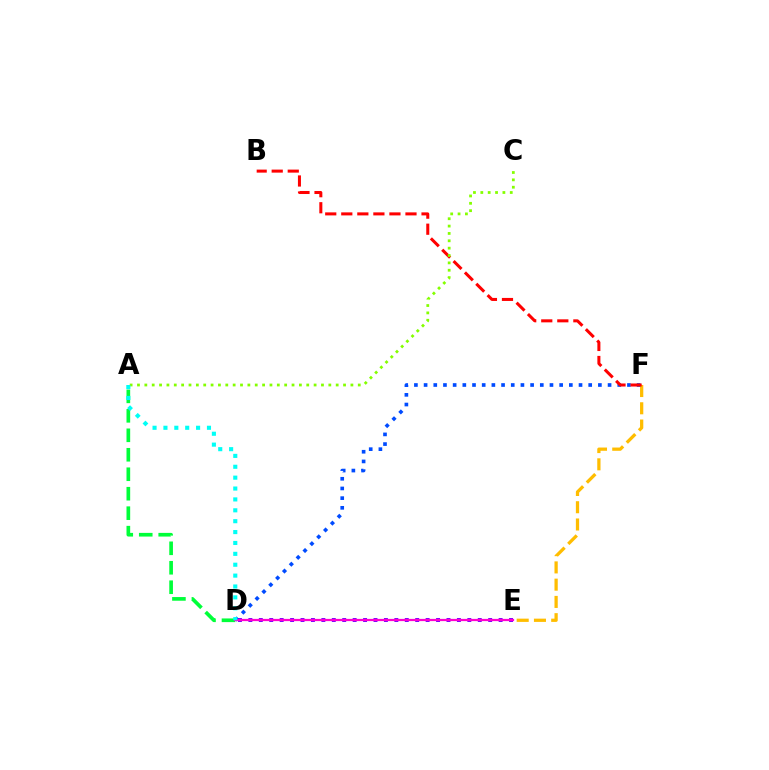{('D', 'E'): [{'color': '#7200ff', 'line_style': 'dotted', 'thickness': 2.83}, {'color': '#ff00cf', 'line_style': 'solid', 'thickness': 1.6}], ('E', 'F'): [{'color': '#ffbd00', 'line_style': 'dashed', 'thickness': 2.34}], ('D', 'F'): [{'color': '#004bff', 'line_style': 'dotted', 'thickness': 2.63}], ('A', 'D'): [{'color': '#00ff39', 'line_style': 'dashed', 'thickness': 2.65}, {'color': '#00fff6', 'line_style': 'dotted', 'thickness': 2.96}], ('B', 'F'): [{'color': '#ff0000', 'line_style': 'dashed', 'thickness': 2.18}], ('A', 'C'): [{'color': '#84ff00', 'line_style': 'dotted', 'thickness': 2.0}]}